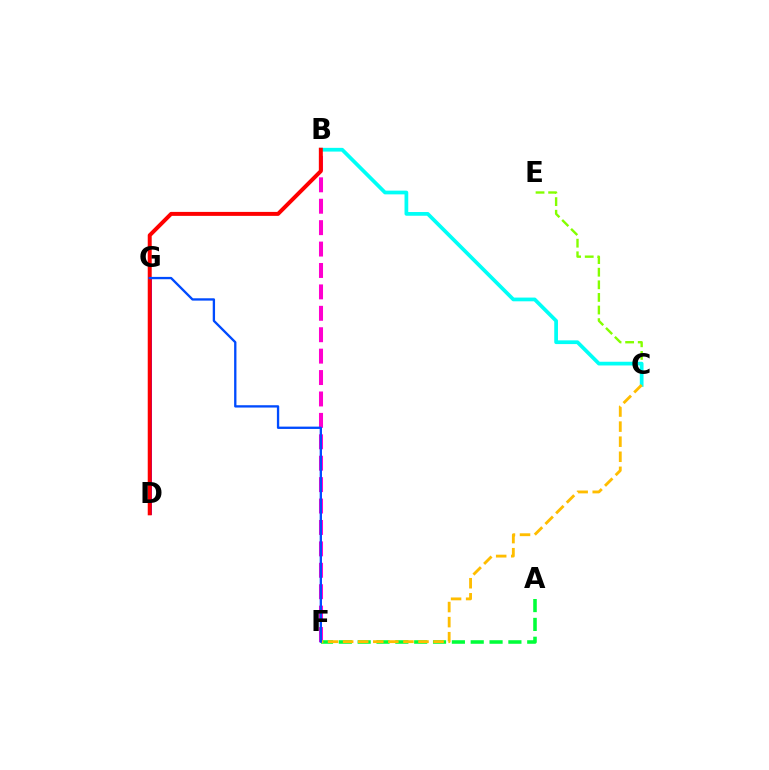{('C', 'E'): [{'color': '#84ff00', 'line_style': 'dashed', 'thickness': 1.71}], ('D', 'G'): [{'color': '#7200ff', 'line_style': 'solid', 'thickness': 2.09}], ('B', 'F'): [{'color': '#ff00cf', 'line_style': 'dashed', 'thickness': 2.91}], ('B', 'C'): [{'color': '#00fff6', 'line_style': 'solid', 'thickness': 2.69}], ('A', 'F'): [{'color': '#00ff39', 'line_style': 'dashed', 'thickness': 2.56}], ('B', 'D'): [{'color': '#ff0000', 'line_style': 'solid', 'thickness': 2.86}], ('C', 'F'): [{'color': '#ffbd00', 'line_style': 'dashed', 'thickness': 2.05}], ('F', 'G'): [{'color': '#004bff', 'line_style': 'solid', 'thickness': 1.67}]}